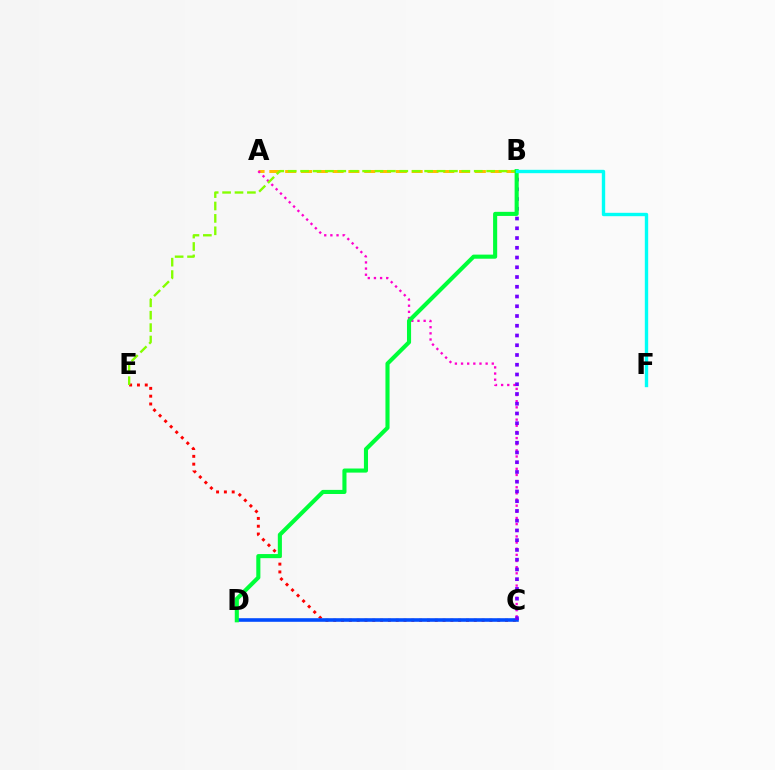{('A', 'B'): [{'color': '#ffbd00', 'line_style': 'dashed', 'thickness': 2.15}], ('C', 'E'): [{'color': '#ff0000', 'line_style': 'dotted', 'thickness': 2.12}], ('A', 'C'): [{'color': '#ff00cf', 'line_style': 'dotted', 'thickness': 1.67}], ('B', 'E'): [{'color': '#84ff00', 'line_style': 'dashed', 'thickness': 1.68}], ('C', 'D'): [{'color': '#004bff', 'line_style': 'solid', 'thickness': 2.59}], ('B', 'C'): [{'color': '#7200ff', 'line_style': 'dotted', 'thickness': 2.65}], ('B', 'D'): [{'color': '#00ff39', 'line_style': 'solid', 'thickness': 2.95}], ('B', 'F'): [{'color': '#00fff6', 'line_style': 'solid', 'thickness': 2.42}]}